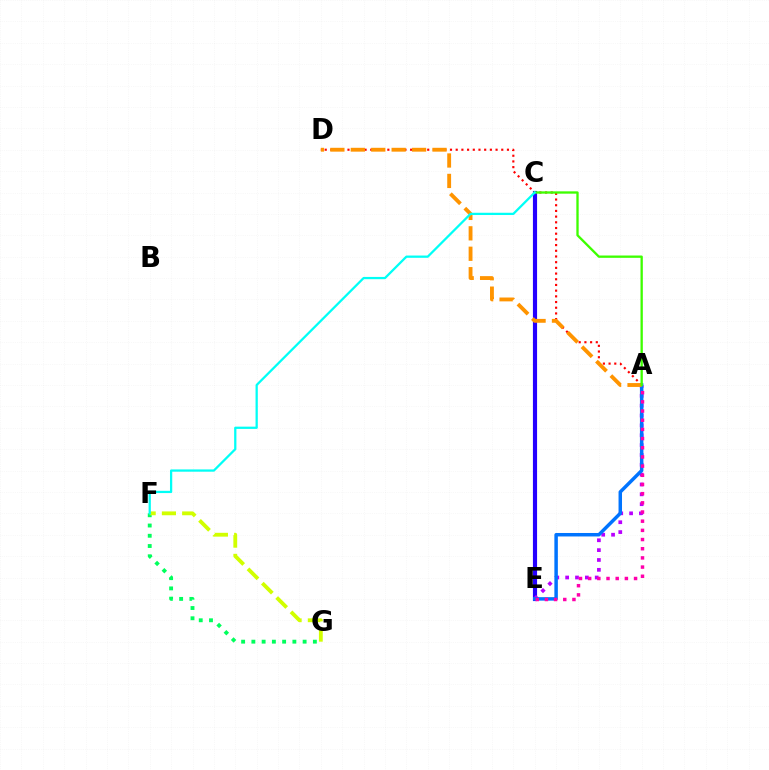{('C', 'E'): [{'color': '#2500ff', 'line_style': 'solid', 'thickness': 2.99}], ('A', 'E'): [{'color': '#b900ff', 'line_style': 'dotted', 'thickness': 2.68}, {'color': '#0074ff', 'line_style': 'solid', 'thickness': 2.5}, {'color': '#ff00ac', 'line_style': 'dotted', 'thickness': 2.49}], ('A', 'D'): [{'color': '#ff0000', 'line_style': 'dotted', 'thickness': 1.55}, {'color': '#ff9400', 'line_style': 'dashed', 'thickness': 2.77}], ('F', 'G'): [{'color': '#00ff5c', 'line_style': 'dotted', 'thickness': 2.78}, {'color': '#d1ff00', 'line_style': 'dashed', 'thickness': 2.75}], ('A', 'C'): [{'color': '#3dff00', 'line_style': 'solid', 'thickness': 1.67}], ('C', 'F'): [{'color': '#00fff6', 'line_style': 'solid', 'thickness': 1.63}]}